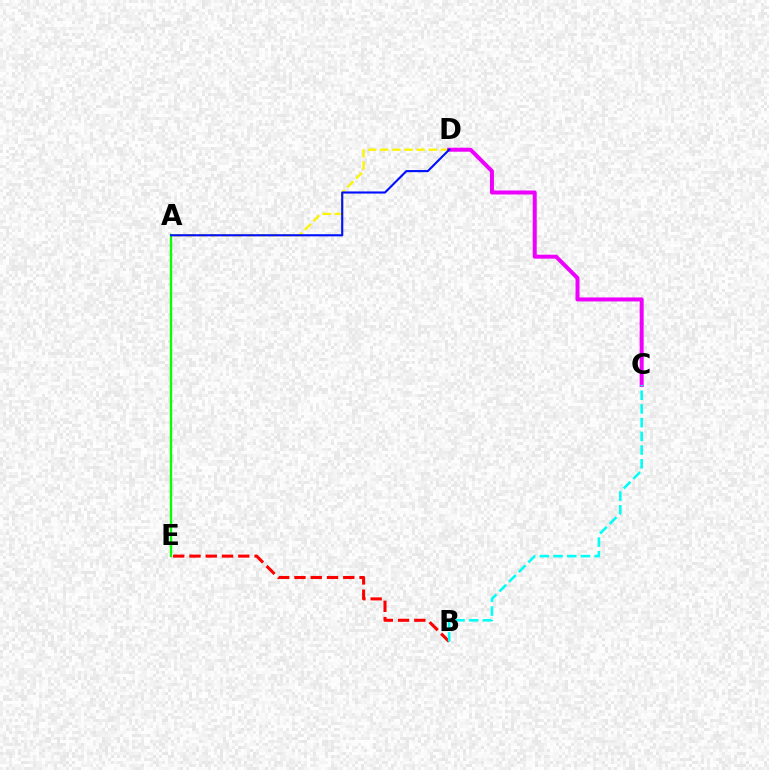{('B', 'E'): [{'color': '#ff0000', 'line_style': 'dashed', 'thickness': 2.21}], ('A', 'E'): [{'color': '#08ff00', 'line_style': 'solid', 'thickness': 1.69}], ('A', 'D'): [{'color': '#fcf500', 'line_style': 'dashed', 'thickness': 1.65}, {'color': '#0010ff', 'line_style': 'solid', 'thickness': 1.53}], ('C', 'D'): [{'color': '#ee00ff', 'line_style': 'solid', 'thickness': 2.88}], ('B', 'C'): [{'color': '#00fff6', 'line_style': 'dashed', 'thickness': 1.86}]}